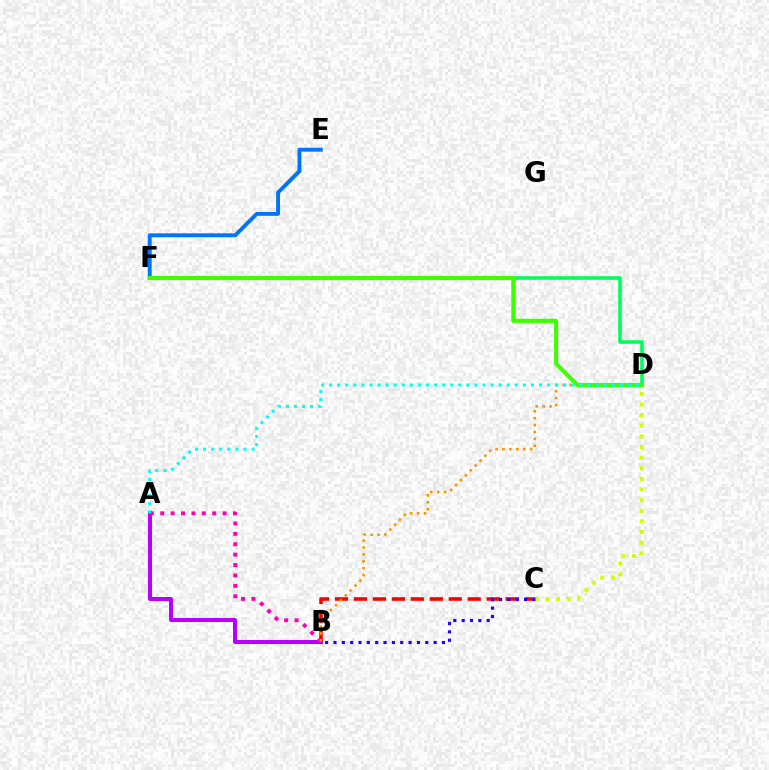{('A', 'B'): [{'color': '#b900ff', 'line_style': 'solid', 'thickness': 2.88}, {'color': '#ff00ac', 'line_style': 'dotted', 'thickness': 2.82}], ('C', 'D'): [{'color': '#d1ff00', 'line_style': 'dotted', 'thickness': 2.89}], ('D', 'F'): [{'color': '#00ff5c', 'line_style': 'solid', 'thickness': 2.6}, {'color': '#3dff00', 'line_style': 'solid', 'thickness': 2.94}], ('E', 'F'): [{'color': '#0074ff', 'line_style': 'solid', 'thickness': 2.79}], ('B', 'C'): [{'color': '#ff0000', 'line_style': 'dashed', 'thickness': 2.58}, {'color': '#2500ff', 'line_style': 'dotted', 'thickness': 2.27}], ('B', 'D'): [{'color': '#ff9400', 'line_style': 'dotted', 'thickness': 1.88}], ('A', 'D'): [{'color': '#00fff6', 'line_style': 'dotted', 'thickness': 2.19}]}